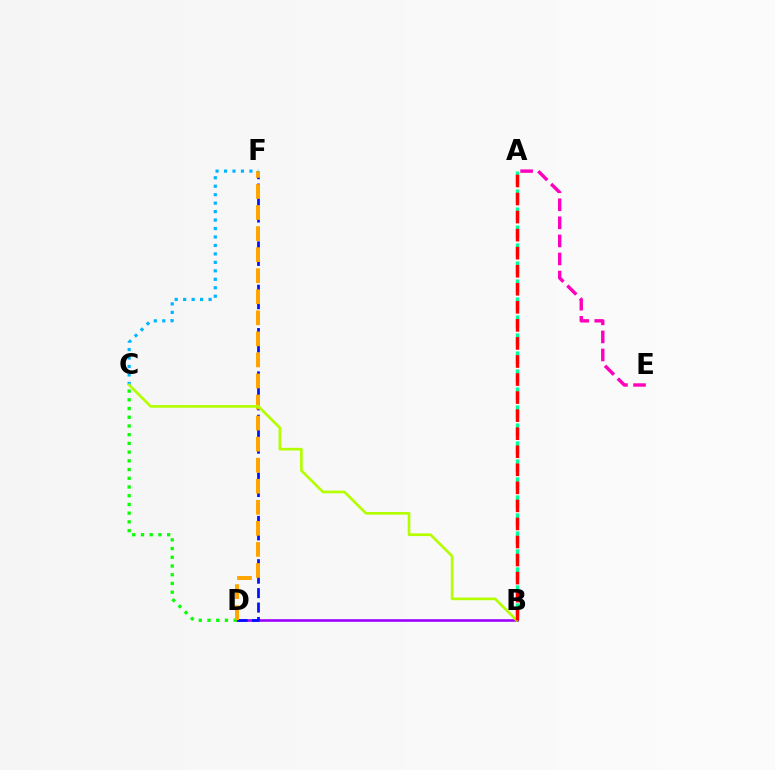{('B', 'D'): [{'color': '#9b00ff', 'line_style': 'solid', 'thickness': 1.87}], ('D', 'F'): [{'color': '#0010ff', 'line_style': 'dashed', 'thickness': 1.96}, {'color': '#ffa500', 'line_style': 'dashed', 'thickness': 2.86}], ('A', 'B'): [{'color': '#00ff9d', 'line_style': 'dashed', 'thickness': 2.44}, {'color': '#ff0000', 'line_style': 'dashed', 'thickness': 2.45}], ('A', 'E'): [{'color': '#ff00bd', 'line_style': 'dashed', 'thickness': 2.45}], ('C', 'D'): [{'color': '#08ff00', 'line_style': 'dotted', 'thickness': 2.37}], ('C', 'F'): [{'color': '#00b5ff', 'line_style': 'dotted', 'thickness': 2.3}], ('B', 'C'): [{'color': '#b3ff00', 'line_style': 'solid', 'thickness': 1.91}]}